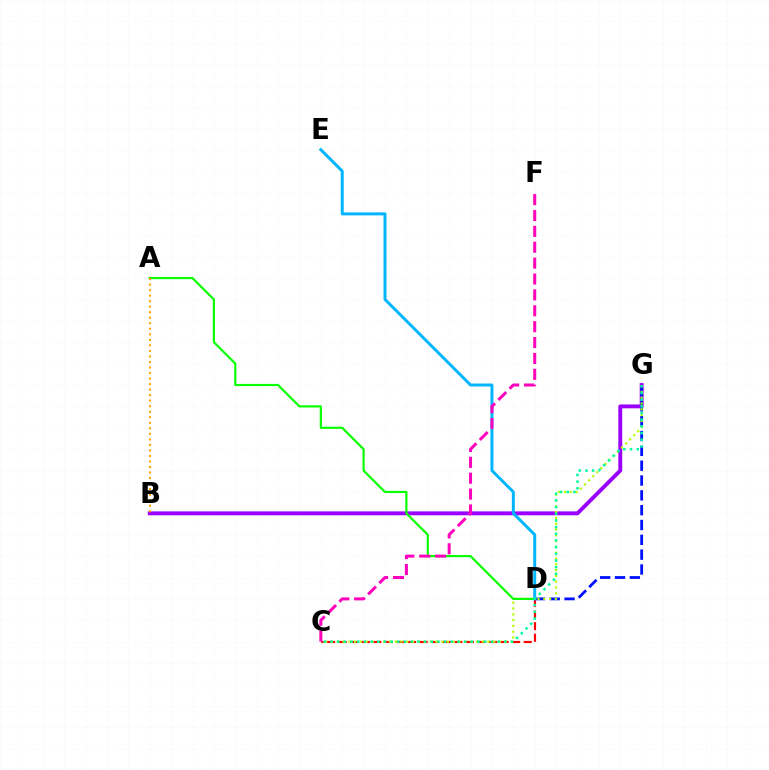{('C', 'D'): [{'color': '#ff0000', 'line_style': 'dashed', 'thickness': 1.57}], ('B', 'G'): [{'color': '#9b00ff', 'line_style': 'solid', 'thickness': 2.8}], ('D', 'G'): [{'color': '#0010ff', 'line_style': 'dashed', 'thickness': 2.01}], ('C', 'G'): [{'color': '#b3ff00', 'line_style': 'dotted', 'thickness': 1.58}, {'color': '#00ff9d', 'line_style': 'dotted', 'thickness': 1.82}], ('A', 'D'): [{'color': '#08ff00', 'line_style': 'solid', 'thickness': 1.57}], ('D', 'E'): [{'color': '#00b5ff', 'line_style': 'solid', 'thickness': 2.15}], ('A', 'B'): [{'color': '#ffa500', 'line_style': 'dotted', 'thickness': 1.5}], ('C', 'F'): [{'color': '#ff00bd', 'line_style': 'dashed', 'thickness': 2.16}]}